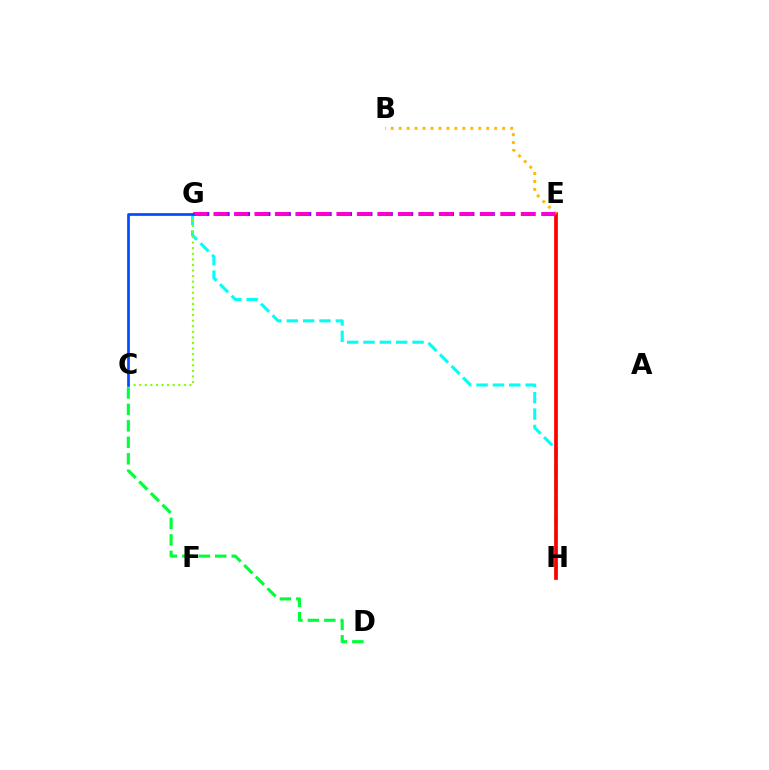{('G', 'H'): [{'color': '#00fff6', 'line_style': 'dashed', 'thickness': 2.22}], ('C', 'G'): [{'color': '#84ff00', 'line_style': 'dotted', 'thickness': 1.52}, {'color': '#004bff', 'line_style': 'solid', 'thickness': 1.95}], ('E', 'G'): [{'color': '#7200ff', 'line_style': 'dashed', 'thickness': 2.77}, {'color': '#ff00cf', 'line_style': 'dashed', 'thickness': 2.78}], ('E', 'H'): [{'color': '#ff0000', 'line_style': 'solid', 'thickness': 2.67}], ('B', 'E'): [{'color': '#ffbd00', 'line_style': 'dotted', 'thickness': 2.16}], ('C', 'D'): [{'color': '#00ff39', 'line_style': 'dashed', 'thickness': 2.24}]}